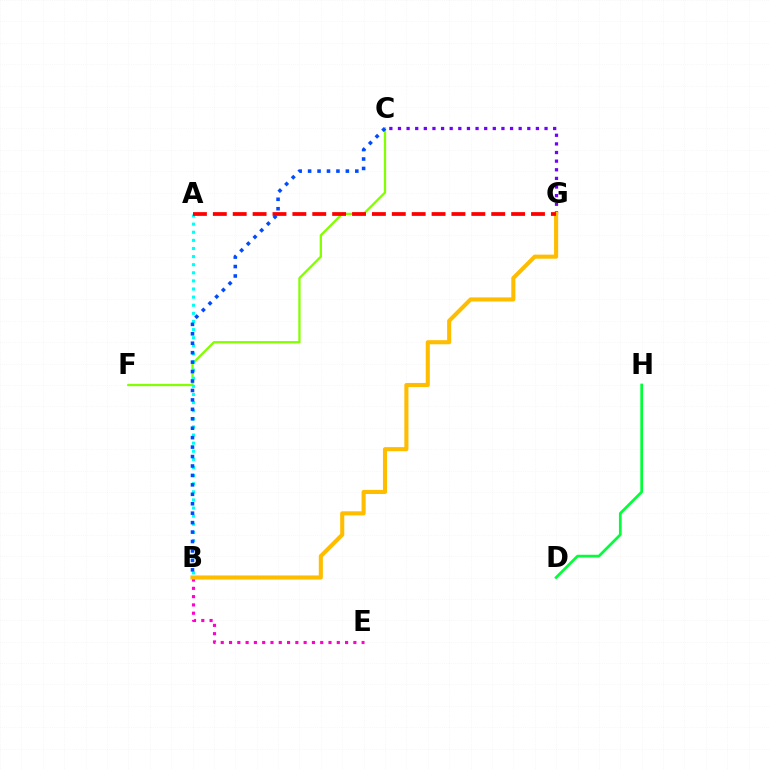{('D', 'H'): [{'color': '#00ff39', 'line_style': 'solid', 'thickness': 1.95}], ('C', 'G'): [{'color': '#7200ff', 'line_style': 'dotted', 'thickness': 2.34}], ('C', 'F'): [{'color': '#84ff00', 'line_style': 'solid', 'thickness': 1.65}], ('B', 'E'): [{'color': '#ff00cf', 'line_style': 'dotted', 'thickness': 2.25}], ('A', 'B'): [{'color': '#00fff6', 'line_style': 'dotted', 'thickness': 2.2}], ('B', 'G'): [{'color': '#ffbd00', 'line_style': 'solid', 'thickness': 2.95}], ('A', 'G'): [{'color': '#ff0000', 'line_style': 'dashed', 'thickness': 2.7}], ('B', 'C'): [{'color': '#004bff', 'line_style': 'dotted', 'thickness': 2.57}]}